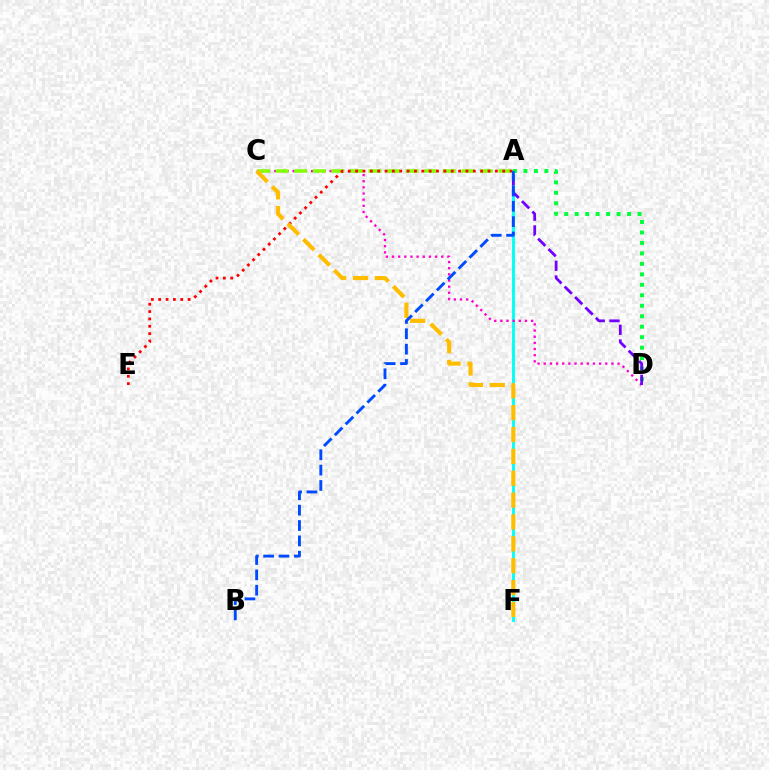{('A', 'F'): [{'color': '#00fff6', 'line_style': 'solid', 'thickness': 2.07}], ('C', 'D'): [{'color': '#ff00cf', 'line_style': 'dotted', 'thickness': 1.67}], ('A', 'C'): [{'color': '#84ff00', 'line_style': 'dashed', 'thickness': 2.52}], ('A', 'E'): [{'color': '#ff0000', 'line_style': 'dotted', 'thickness': 2.0}], ('A', 'D'): [{'color': '#00ff39', 'line_style': 'dotted', 'thickness': 2.85}, {'color': '#7200ff', 'line_style': 'dashed', 'thickness': 2.0}], ('C', 'F'): [{'color': '#ffbd00', 'line_style': 'dashed', 'thickness': 2.97}], ('A', 'B'): [{'color': '#004bff', 'line_style': 'dashed', 'thickness': 2.09}]}